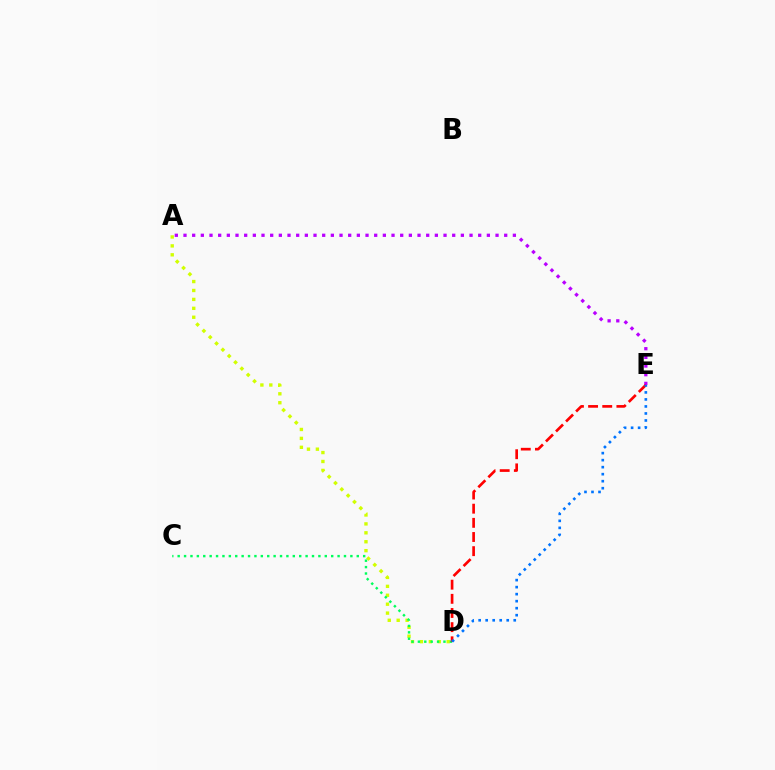{('A', 'D'): [{'color': '#d1ff00', 'line_style': 'dotted', 'thickness': 2.42}], ('C', 'D'): [{'color': '#00ff5c', 'line_style': 'dotted', 'thickness': 1.74}], ('A', 'E'): [{'color': '#b900ff', 'line_style': 'dotted', 'thickness': 2.36}], ('D', 'E'): [{'color': '#ff0000', 'line_style': 'dashed', 'thickness': 1.92}, {'color': '#0074ff', 'line_style': 'dotted', 'thickness': 1.91}]}